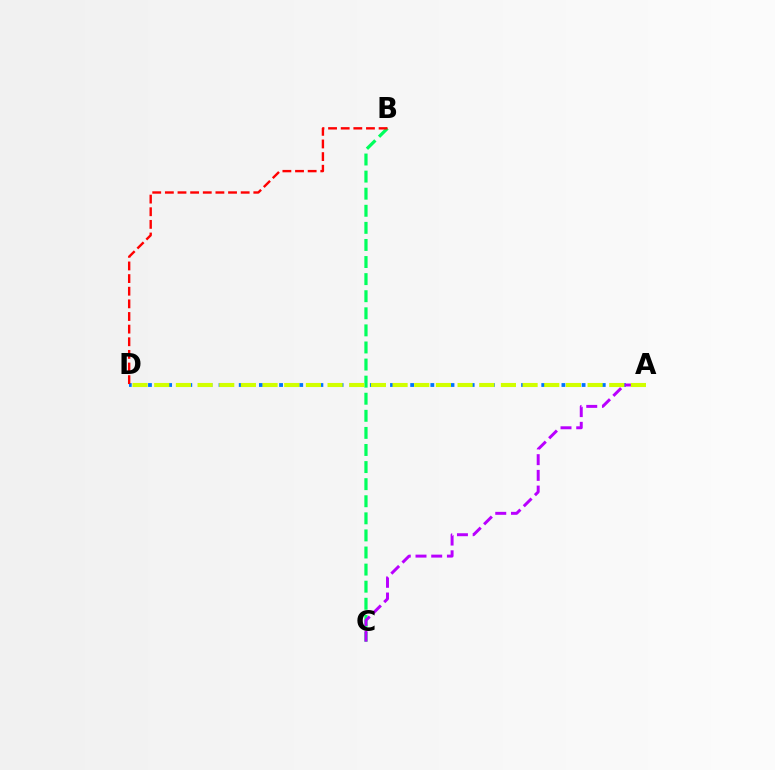{('A', 'D'): [{'color': '#0074ff', 'line_style': 'dotted', 'thickness': 2.74}, {'color': '#d1ff00', 'line_style': 'dashed', 'thickness': 2.94}], ('B', 'C'): [{'color': '#00ff5c', 'line_style': 'dashed', 'thickness': 2.32}], ('B', 'D'): [{'color': '#ff0000', 'line_style': 'dashed', 'thickness': 1.72}], ('A', 'C'): [{'color': '#b900ff', 'line_style': 'dashed', 'thickness': 2.13}]}